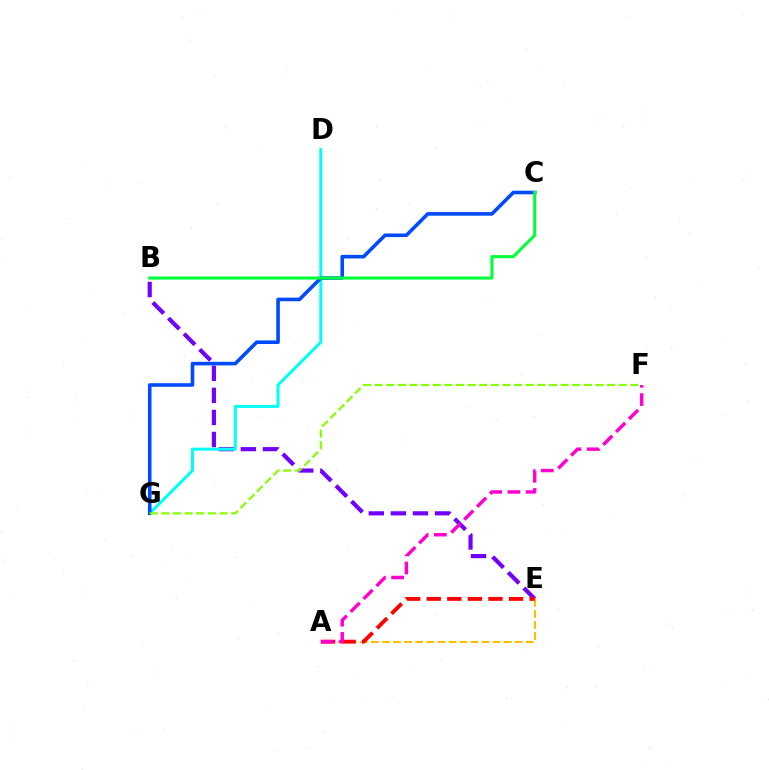{('B', 'E'): [{'color': '#7200ff', 'line_style': 'dashed', 'thickness': 3.0}], ('A', 'E'): [{'color': '#ffbd00', 'line_style': 'dashed', 'thickness': 1.5}, {'color': '#ff0000', 'line_style': 'dashed', 'thickness': 2.8}], ('D', 'G'): [{'color': '#00fff6', 'line_style': 'solid', 'thickness': 2.17}], ('C', 'G'): [{'color': '#004bff', 'line_style': 'solid', 'thickness': 2.59}], ('B', 'C'): [{'color': '#00ff39', 'line_style': 'solid', 'thickness': 2.21}], ('F', 'G'): [{'color': '#84ff00', 'line_style': 'dashed', 'thickness': 1.58}], ('A', 'F'): [{'color': '#ff00cf', 'line_style': 'dashed', 'thickness': 2.48}]}